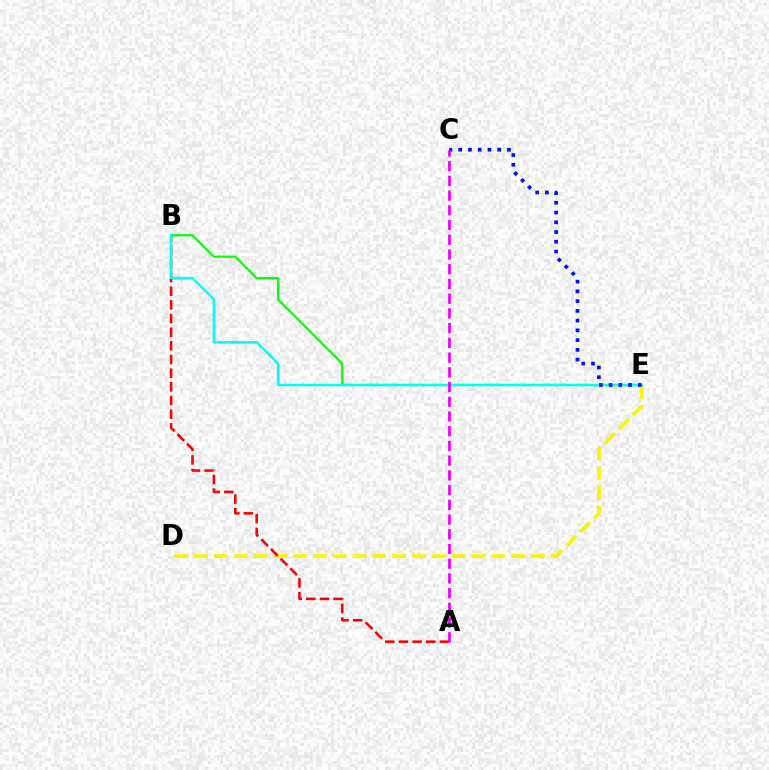{('D', 'E'): [{'color': '#fcf500', 'line_style': 'dashed', 'thickness': 2.69}], ('A', 'B'): [{'color': '#ff0000', 'line_style': 'dashed', 'thickness': 1.86}], ('B', 'E'): [{'color': '#08ff00', 'line_style': 'solid', 'thickness': 1.56}, {'color': '#00fff6', 'line_style': 'solid', 'thickness': 1.73}], ('C', 'E'): [{'color': '#0010ff', 'line_style': 'dotted', 'thickness': 2.65}], ('A', 'C'): [{'color': '#ee00ff', 'line_style': 'dashed', 'thickness': 2.0}]}